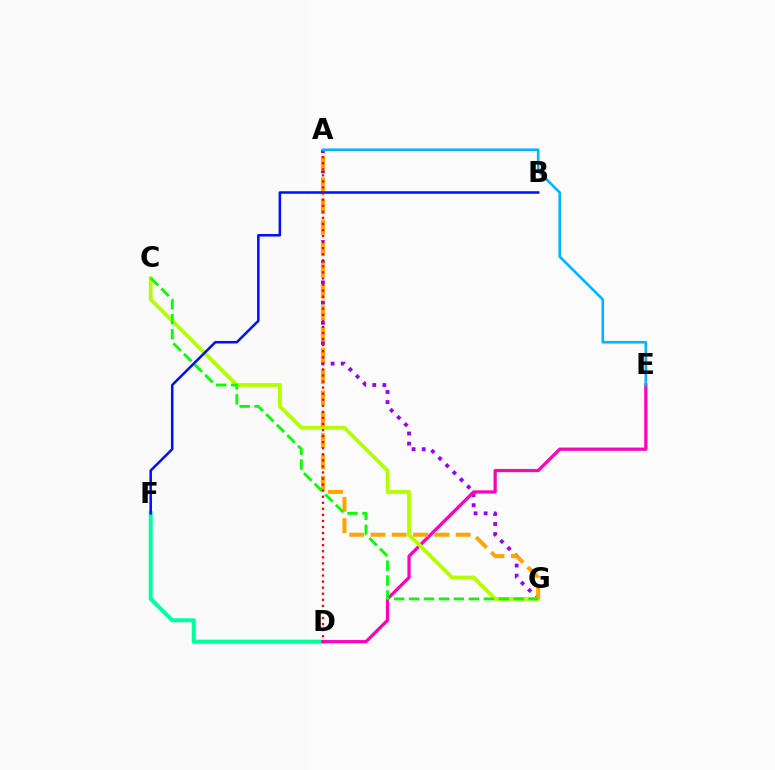{('A', 'G'): [{'color': '#9b00ff', 'line_style': 'dotted', 'thickness': 2.74}, {'color': '#ffa500', 'line_style': 'dashed', 'thickness': 2.9}], ('D', 'F'): [{'color': '#00ff9d', 'line_style': 'solid', 'thickness': 2.87}], ('D', 'E'): [{'color': '#ff00bd', 'line_style': 'solid', 'thickness': 2.32}], ('C', 'G'): [{'color': '#b3ff00', 'line_style': 'solid', 'thickness': 2.72}, {'color': '#08ff00', 'line_style': 'dashed', 'thickness': 2.03}], ('B', 'F'): [{'color': '#0010ff', 'line_style': 'solid', 'thickness': 1.82}], ('A', 'D'): [{'color': '#ff0000', 'line_style': 'dotted', 'thickness': 1.65}], ('A', 'E'): [{'color': '#00b5ff', 'line_style': 'solid', 'thickness': 1.87}]}